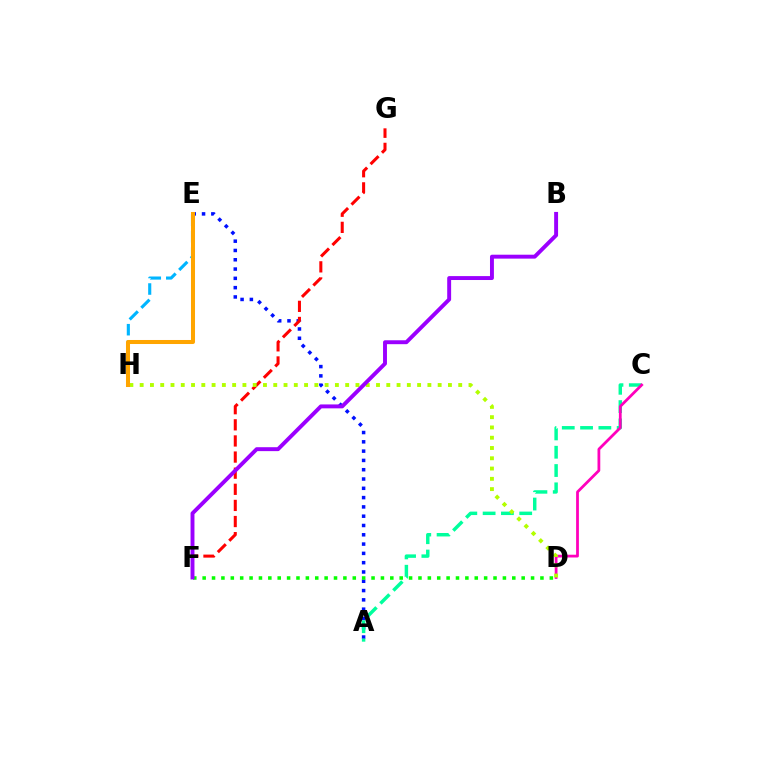{('E', 'H'): [{'color': '#00b5ff', 'line_style': 'dashed', 'thickness': 2.24}, {'color': '#ffa500', 'line_style': 'solid', 'thickness': 2.9}], ('A', 'E'): [{'color': '#0010ff', 'line_style': 'dotted', 'thickness': 2.53}], ('A', 'C'): [{'color': '#00ff9d', 'line_style': 'dashed', 'thickness': 2.49}], ('F', 'G'): [{'color': '#ff0000', 'line_style': 'dashed', 'thickness': 2.19}], ('C', 'D'): [{'color': '#ff00bd', 'line_style': 'solid', 'thickness': 1.99}], ('D', 'H'): [{'color': '#b3ff00', 'line_style': 'dotted', 'thickness': 2.79}], ('D', 'F'): [{'color': '#08ff00', 'line_style': 'dotted', 'thickness': 2.55}], ('B', 'F'): [{'color': '#9b00ff', 'line_style': 'solid', 'thickness': 2.82}]}